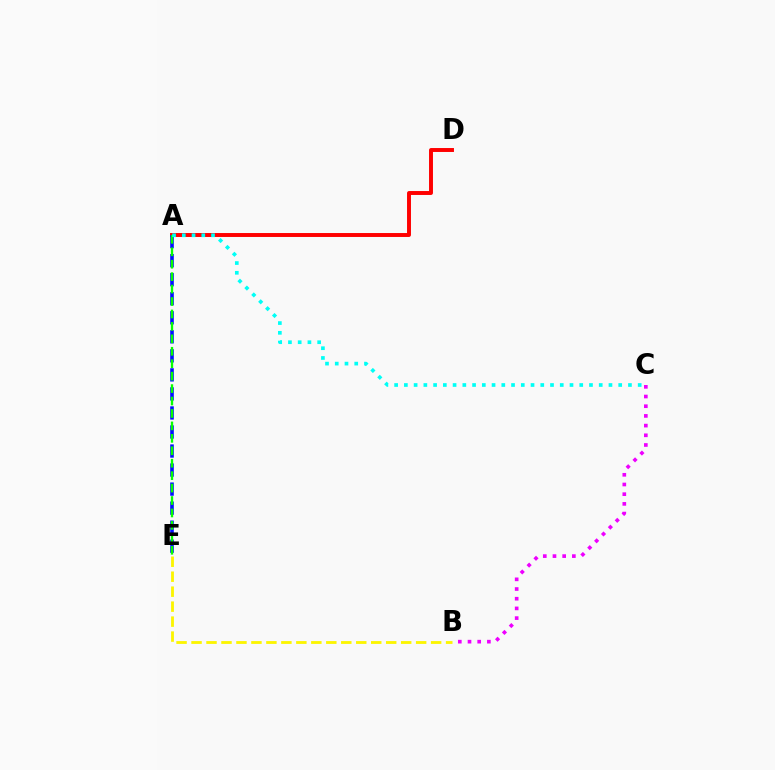{('B', 'C'): [{'color': '#ee00ff', 'line_style': 'dotted', 'thickness': 2.63}], ('A', 'D'): [{'color': '#ff0000', 'line_style': 'solid', 'thickness': 2.83}], ('A', 'E'): [{'color': '#0010ff', 'line_style': 'dashed', 'thickness': 2.59}, {'color': '#08ff00', 'line_style': 'dashed', 'thickness': 1.69}], ('A', 'C'): [{'color': '#00fff6', 'line_style': 'dotted', 'thickness': 2.65}], ('B', 'E'): [{'color': '#fcf500', 'line_style': 'dashed', 'thickness': 2.03}]}